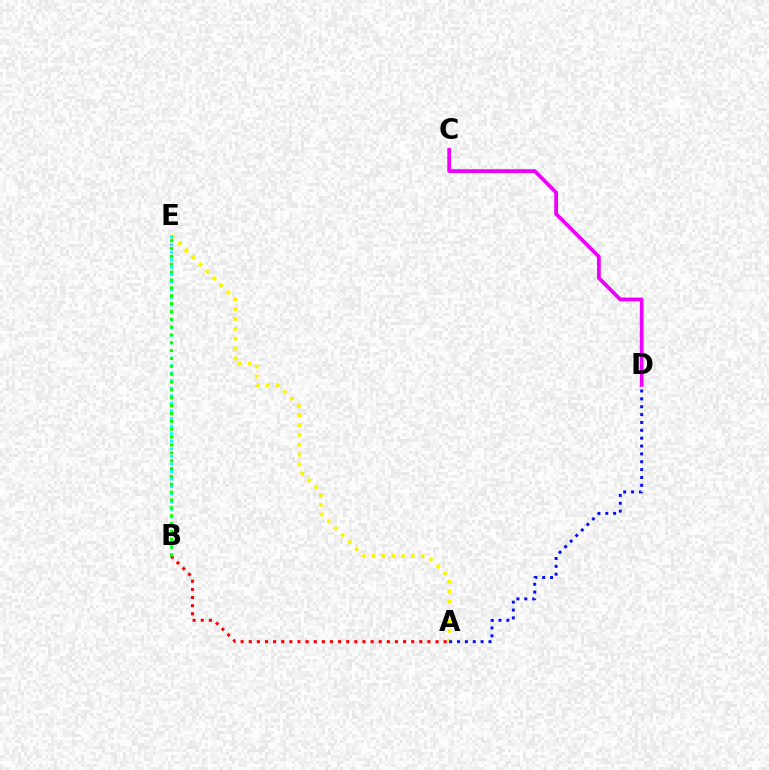{('A', 'E'): [{'color': '#fcf500', 'line_style': 'dotted', 'thickness': 2.68}], ('A', 'B'): [{'color': '#ff0000', 'line_style': 'dotted', 'thickness': 2.21}], ('B', 'E'): [{'color': '#00fff6', 'line_style': 'dotted', 'thickness': 2.06}, {'color': '#08ff00', 'line_style': 'dotted', 'thickness': 2.14}], ('A', 'D'): [{'color': '#0010ff', 'line_style': 'dotted', 'thickness': 2.14}], ('C', 'D'): [{'color': '#ee00ff', 'line_style': 'solid', 'thickness': 2.7}]}